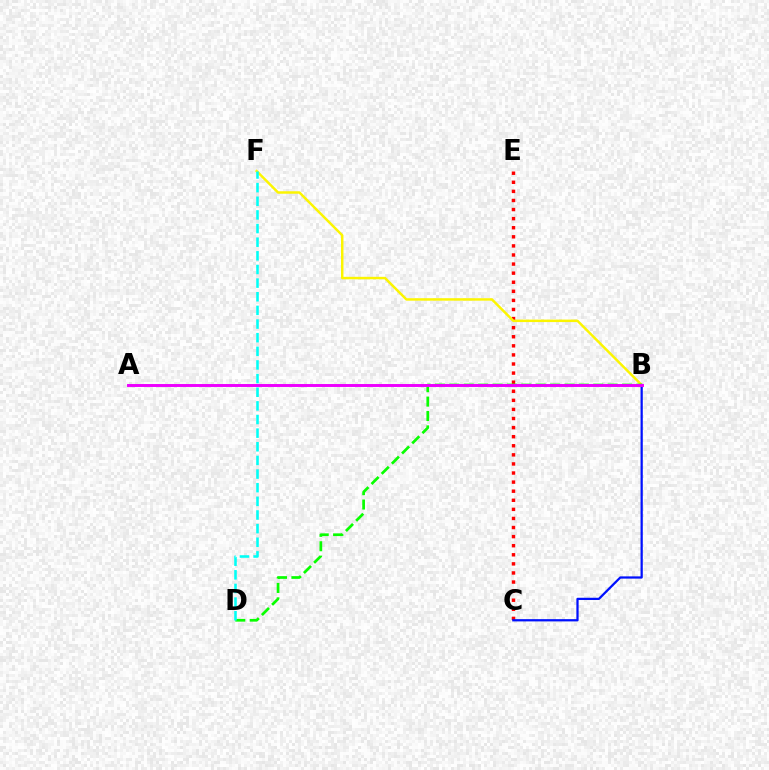{('C', 'E'): [{'color': '#ff0000', 'line_style': 'dotted', 'thickness': 2.47}], ('B', 'F'): [{'color': '#fcf500', 'line_style': 'solid', 'thickness': 1.78}], ('B', 'D'): [{'color': '#08ff00', 'line_style': 'dashed', 'thickness': 1.95}], ('B', 'C'): [{'color': '#0010ff', 'line_style': 'solid', 'thickness': 1.62}], ('A', 'B'): [{'color': '#ee00ff', 'line_style': 'solid', 'thickness': 2.11}], ('D', 'F'): [{'color': '#00fff6', 'line_style': 'dashed', 'thickness': 1.85}]}